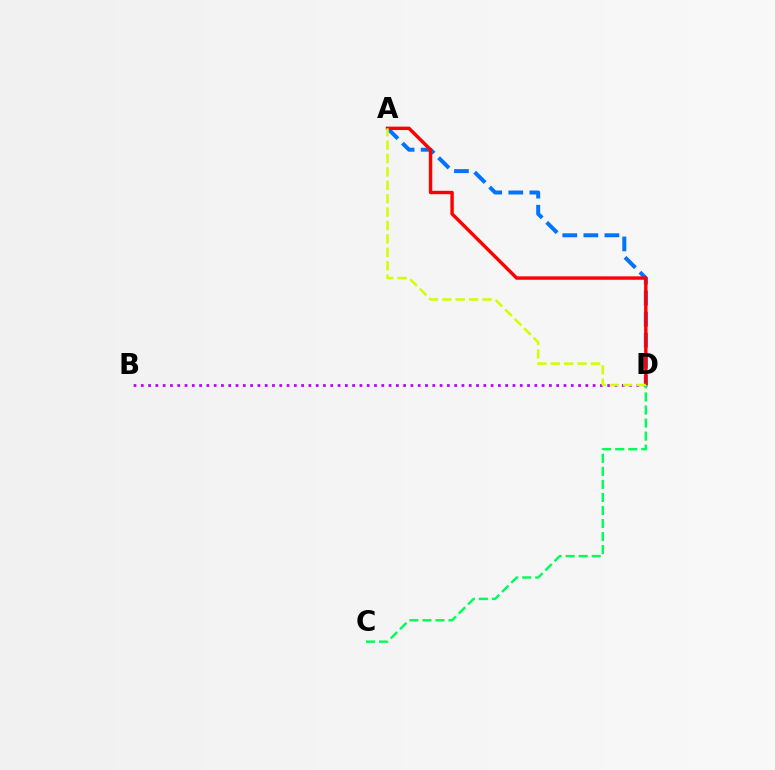{('A', 'D'): [{'color': '#0074ff', 'line_style': 'dashed', 'thickness': 2.86}, {'color': '#ff0000', 'line_style': 'solid', 'thickness': 2.45}, {'color': '#d1ff00', 'line_style': 'dashed', 'thickness': 1.82}], ('B', 'D'): [{'color': '#b900ff', 'line_style': 'dotted', 'thickness': 1.98}], ('C', 'D'): [{'color': '#00ff5c', 'line_style': 'dashed', 'thickness': 1.77}]}